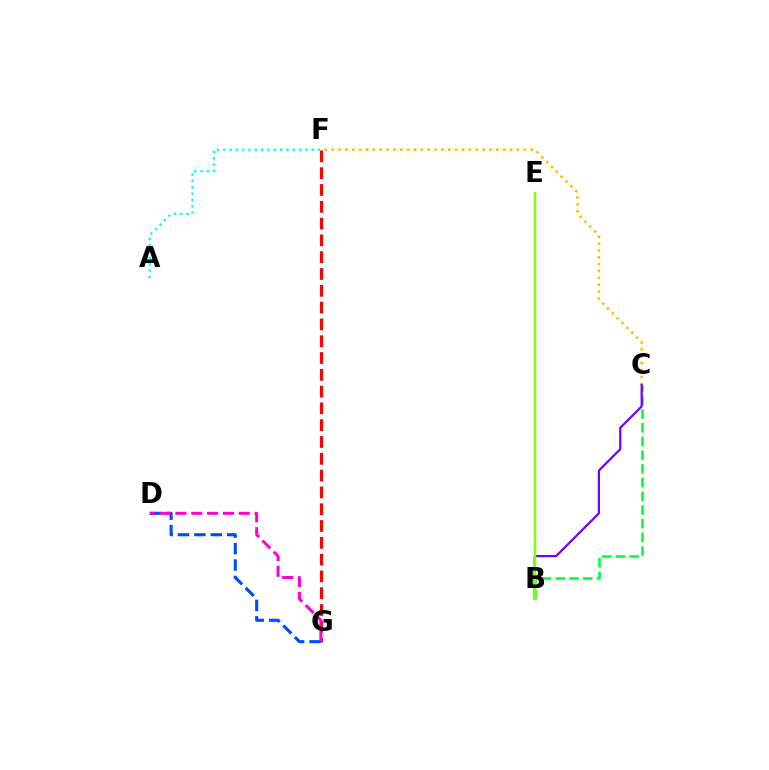{('F', 'G'): [{'color': '#ff0000', 'line_style': 'dashed', 'thickness': 2.28}], ('B', 'C'): [{'color': '#00ff39', 'line_style': 'dashed', 'thickness': 1.86}, {'color': '#7200ff', 'line_style': 'solid', 'thickness': 1.6}], ('D', 'G'): [{'color': '#004bff', 'line_style': 'dashed', 'thickness': 2.23}, {'color': '#ff00cf', 'line_style': 'dashed', 'thickness': 2.15}], ('C', 'F'): [{'color': '#ffbd00', 'line_style': 'dotted', 'thickness': 1.86}], ('A', 'F'): [{'color': '#00fff6', 'line_style': 'dotted', 'thickness': 1.71}], ('B', 'E'): [{'color': '#84ff00', 'line_style': 'solid', 'thickness': 1.71}]}